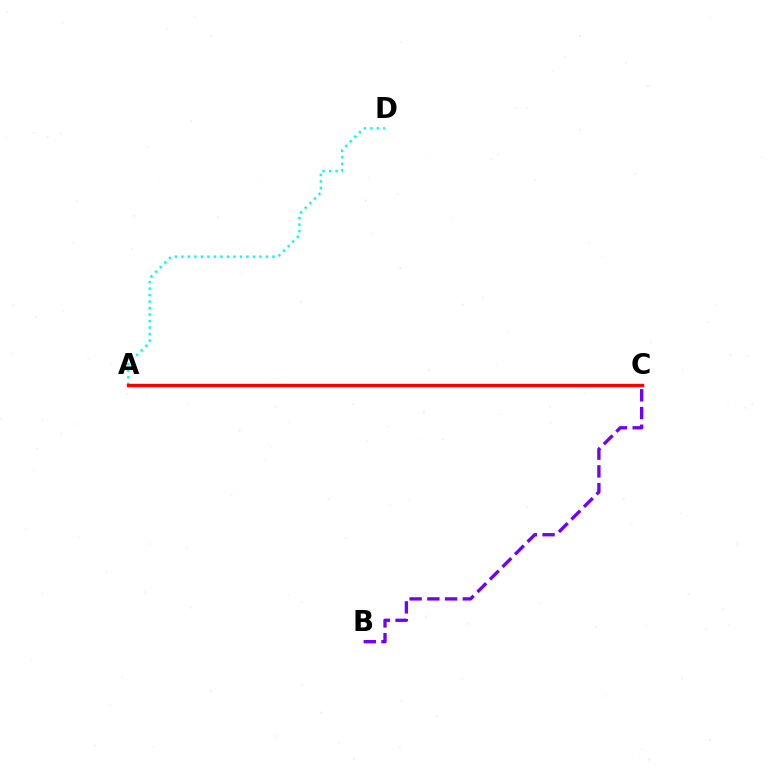{('A', 'C'): [{'color': '#84ff00', 'line_style': 'solid', 'thickness': 2.05}, {'color': '#ff0000', 'line_style': 'solid', 'thickness': 2.44}], ('A', 'D'): [{'color': '#00fff6', 'line_style': 'dotted', 'thickness': 1.77}], ('B', 'C'): [{'color': '#7200ff', 'line_style': 'dashed', 'thickness': 2.41}]}